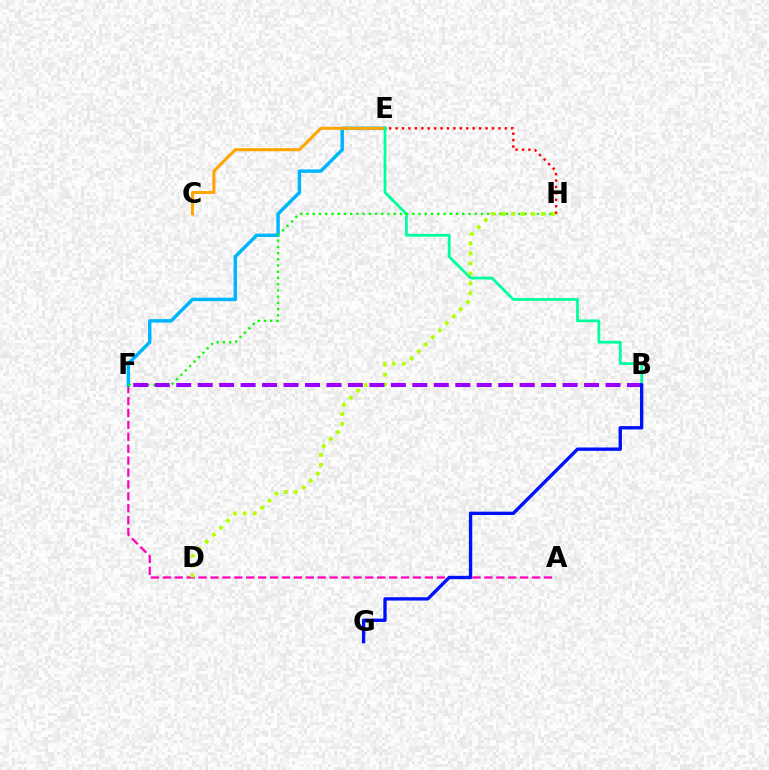{('A', 'F'): [{'color': '#ff00bd', 'line_style': 'dashed', 'thickness': 1.62}], ('E', 'F'): [{'color': '#00b5ff', 'line_style': 'solid', 'thickness': 2.48}], ('C', 'E'): [{'color': '#ffa500', 'line_style': 'solid', 'thickness': 2.19}], ('B', 'E'): [{'color': '#00ff9d', 'line_style': 'solid', 'thickness': 2.0}], ('F', 'H'): [{'color': '#08ff00', 'line_style': 'dotted', 'thickness': 1.69}], ('D', 'H'): [{'color': '#b3ff00', 'line_style': 'dotted', 'thickness': 2.7}], ('B', 'F'): [{'color': '#9b00ff', 'line_style': 'dashed', 'thickness': 2.92}], ('E', 'H'): [{'color': '#ff0000', 'line_style': 'dotted', 'thickness': 1.75}], ('B', 'G'): [{'color': '#0010ff', 'line_style': 'solid', 'thickness': 2.42}]}